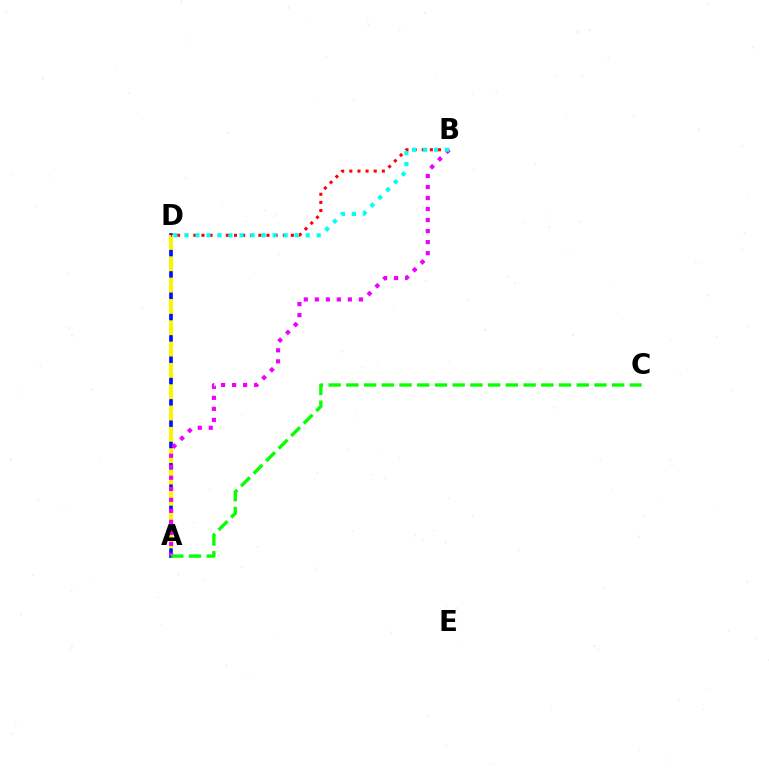{('A', 'D'): [{'color': '#0010ff', 'line_style': 'solid', 'thickness': 2.63}, {'color': '#fcf500', 'line_style': 'dashed', 'thickness': 2.9}], ('B', 'D'): [{'color': '#ff0000', 'line_style': 'dotted', 'thickness': 2.21}, {'color': '#00fff6', 'line_style': 'dotted', 'thickness': 2.99}], ('A', 'B'): [{'color': '#ee00ff', 'line_style': 'dotted', 'thickness': 2.99}], ('A', 'C'): [{'color': '#08ff00', 'line_style': 'dashed', 'thickness': 2.41}]}